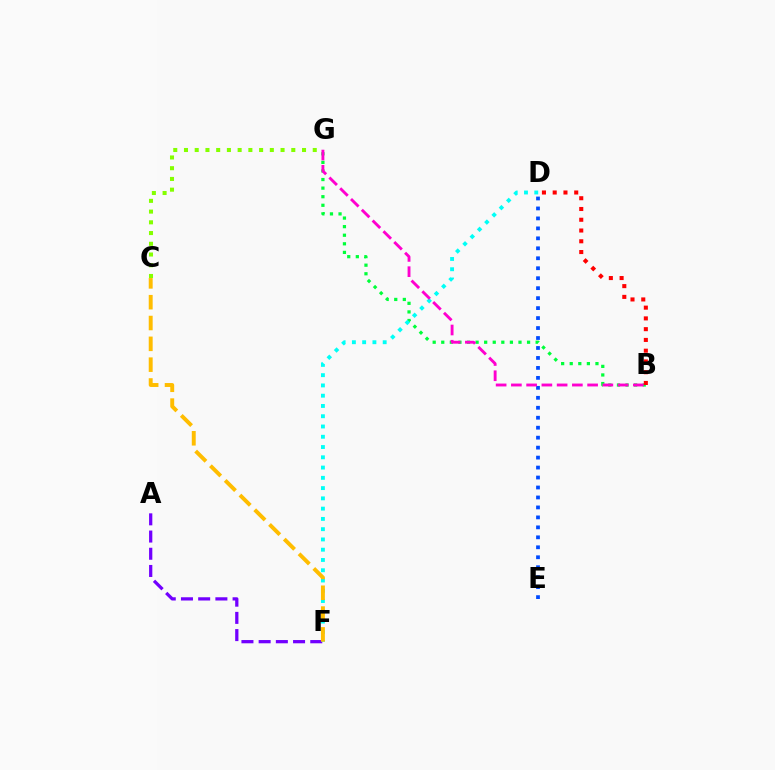{('A', 'F'): [{'color': '#7200ff', 'line_style': 'dashed', 'thickness': 2.34}], ('C', 'G'): [{'color': '#84ff00', 'line_style': 'dotted', 'thickness': 2.92}], ('B', 'G'): [{'color': '#00ff39', 'line_style': 'dotted', 'thickness': 2.33}, {'color': '#ff00cf', 'line_style': 'dashed', 'thickness': 2.07}], ('D', 'F'): [{'color': '#00fff6', 'line_style': 'dotted', 'thickness': 2.79}], ('D', 'E'): [{'color': '#004bff', 'line_style': 'dotted', 'thickness': 2.71}], ('B', 'D'): [{'color': '#ff0000', 'line_style': 'dotted', 'thickness': 2.92}], ('C', 'F'): [{'color': '#ffbd00', 'line_style': 'dashed', 'thickness': 2.83}]}